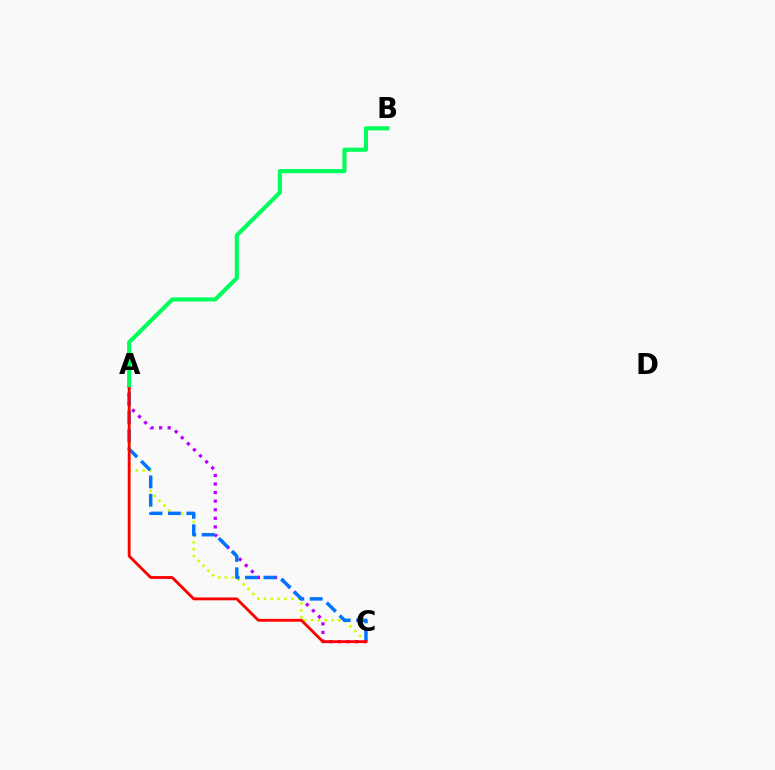{('A', 'C'): [{'color': '#d1ff00', 'line_style': 'dotted', 'thickness': 1.86}, {'color': '#b900ff', 'line_style': 'dotted', 'thickness': 2.33}, {'color': '#0074ff', 'line_style': 'dashed', 'thickness': 2.5}, {'color': '#ff0000', 'line_style': 'solid', 'thickness': 2.05}], ('A', 'B'): [{'color': '#00ff5c', 'line_style': 'solid', 'thickness': 2.96}]}